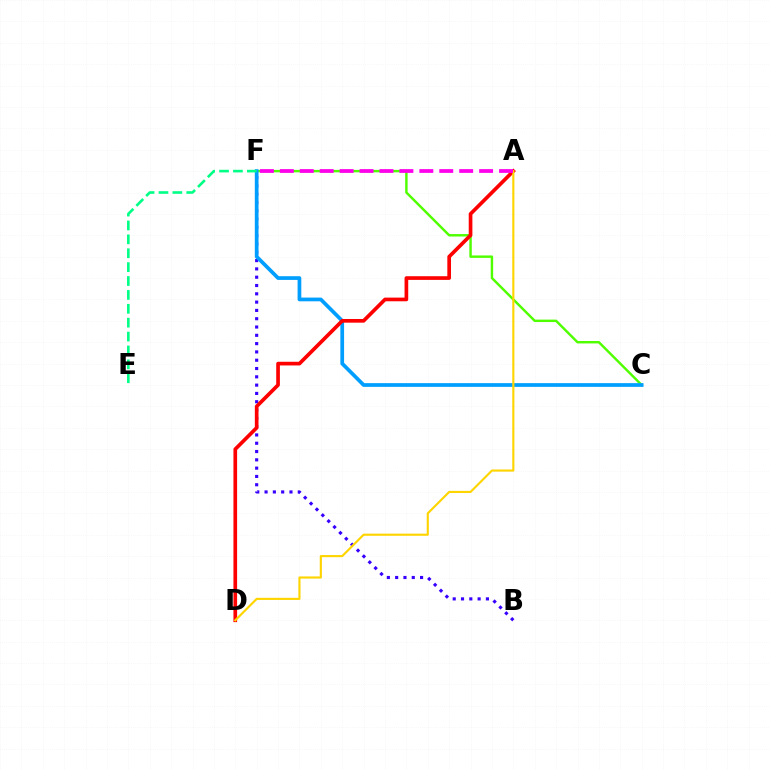{('B', 'F'): [{'color': '#3700ff', 'line_style': 'dotted', 'thickness': 2.26}], ('C', 'F'): [{'color': '#4fff00', 'line_style': 'solid', 'thickness': 1.75}, {'color': '#009eff', 'line_style': 'solid', 'thickness': 2.68}], ('E', 'F'): [{'color': '#00ff86', 'line_style': 'dashed', 'thickness': 1.89}], ('A', 'D'): [{'color': '#ff0000', 'line_style': 'solid', 'thickness': 2.64}, {'color': '#ffd500', 'line_style': 'solid', 'thickness': 1.54}], ('A', 'F'): [{'color': '#ff00ed', 'line_style': 'dashed', 'thickness': 2.71}]}